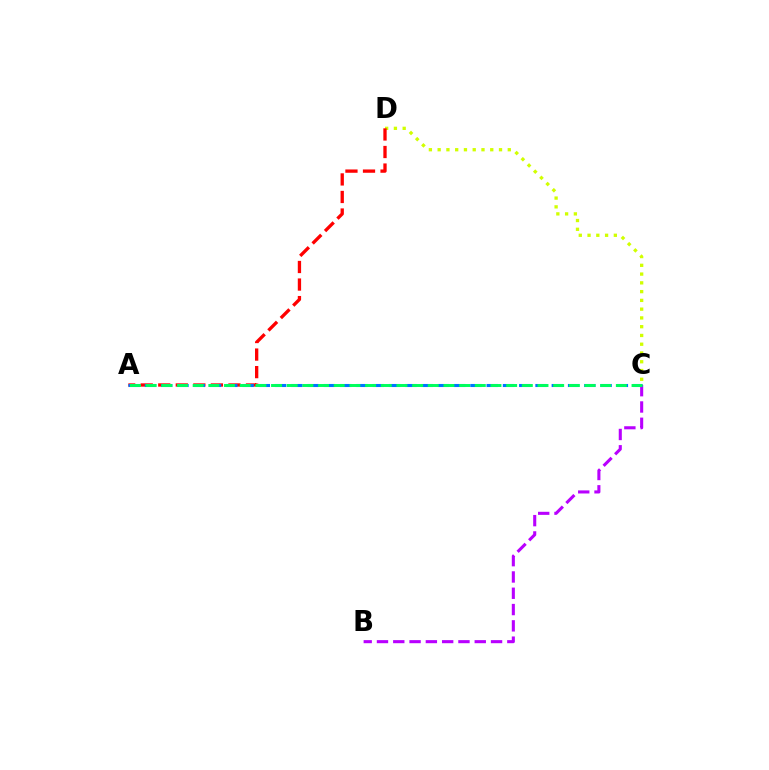{('B', 'C'): [{'color': '#b900ff', 'line_style': 'dashed', 'thickness': 2.21}], ('C', 'D'): [{'color': '#d1ff00', 'line_style': 'dotted', 'thickness': 2.38}], ('A', 'D'): [{'color': '#ff0000', 'line_style': 'dashed', 'thickness': 2.38}], ('A', 'C'): [{'color': '#0074ff', 'line_style': 'dashed', 'thickness': 2.21}, {'color': '#00ff5c', 'line_style': 'dashed', 'thickness': 2.13}]}